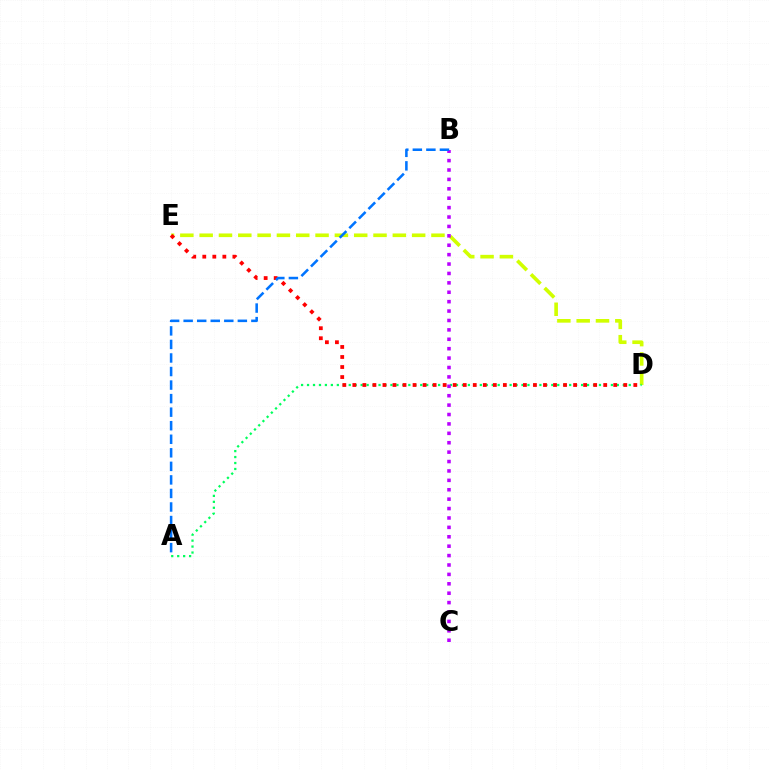{('D', 'E'): [{'color': '#d1ff00', 'line_style': 'dashed', 'thickness': 2.62}, {'color': '#ff0000', 'line_style': 'dotted', 'thickness': 2.73}], ('A', 'D'): [{'color': '#00ff5c', 'line_style': 'dotted', 'thickness': 1.62}], ('B', 'C'): [{'color': '#b900ff', 'line_style': 'dotted', 'thickness': 2.56}], ('A', 'B'): [{'color': '#0074ff', 'line_style': 'dashed', 'thickness': 1.84}]}